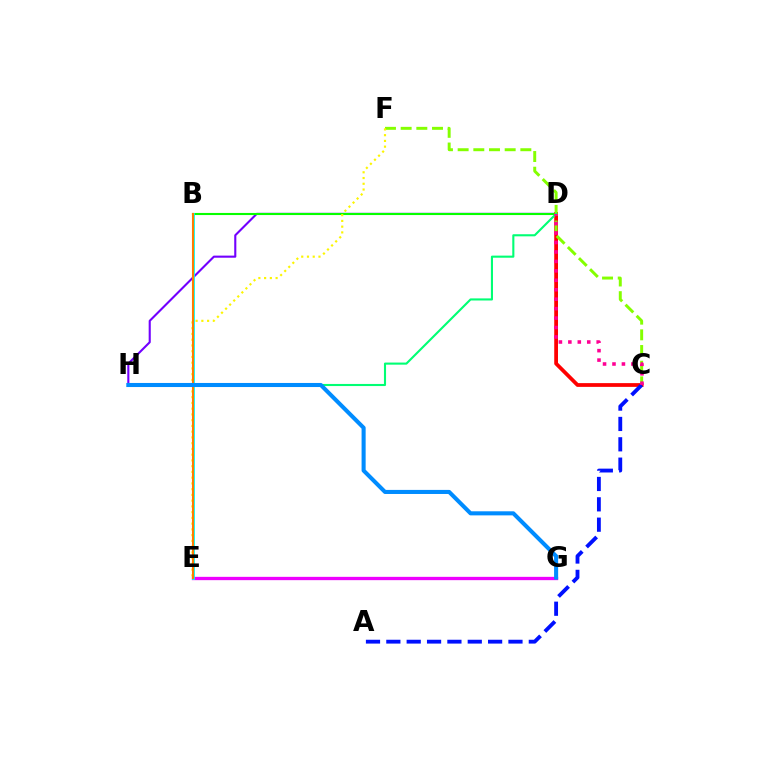{('D', 'H'): [{'color': '#7200ff', 'line_style': 'solid', 'thickness': 1.52}, {'color': '#00ff74', 'line_style': 'solid', 'thickness': 1.51}], ('B', 'D'): [{'color': '#08ff00', 'line_style': 'solid', 'thickness': 1.52}], ('C', 'D'): [{'color': '#ff0000', 'line_style': 'solid', 'thickness': 2.71}, {'color': '#ff0094', 'line_style': 'dotted', 'thickness': 2.57}], ('E', 'G'): [{'color': '#ee00ff', 'line_style': 'solid', 'thickness': 2.39}], ('B', 'E'): [{'color': '#00fff6', 'line_style': 'solid', 'thickness': 2.02}, {'color': '#ff7c00', 'line_style': 'solid', 'thickness': 1.52}], ('C', 'F'): [{'color': '#84ff00', 'line_style': 'dashed', 'thickness': 2.13}], ('E', 'F'): [{'color': '#fcf500', 'line_style': 'dotted', 'thickness': 1.56}], ('A', 'C'): [{'color': '#0010ff', 'line_style': 'dashed', 'thickness': 2.76}], ('G', 'H'): [{'color': '#008cff', 'line_style': 'solid', 'thickness': 2.93}]}